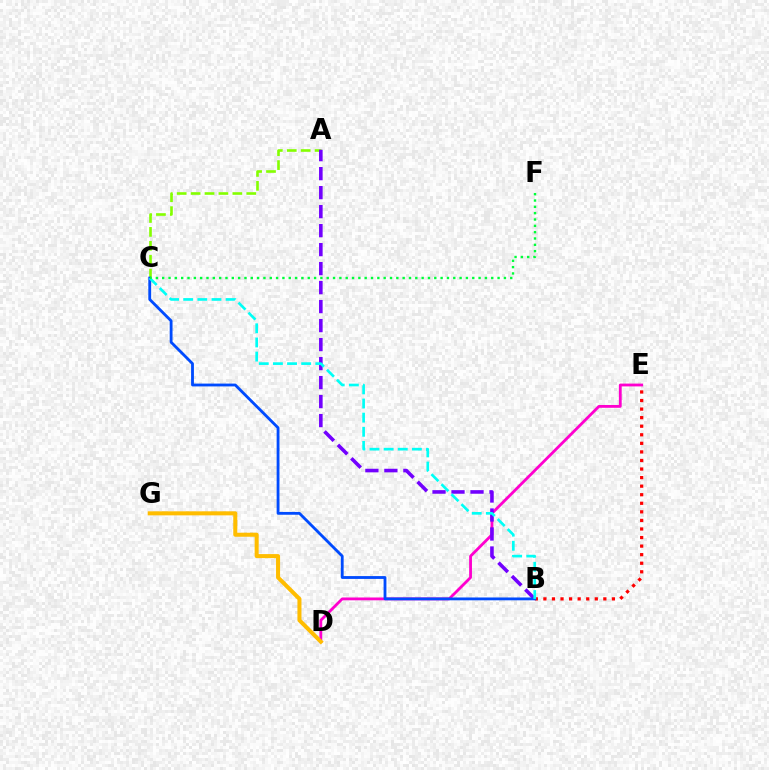{('D', 'E'): [{'color': '#ff00cf', 'line_style': 'solid', 'thickness': 2.03}], ('D', 'G'): [{'color': '#ffbd00', 'line_style': 'solid', 'thickness': 2.91}], ('B', 'E'): [{'color': '#ff0000', 'line_style': 'dotted', 'thickness': 2.33}], ('A', 'C'): [{'color': '#84ff00', 'line_style': 'dashed', 'thickness': 1.89}], ('A', 'B'): [{'color': '#7200ff', 'line_style': 'dashed', 'thickness': 2.58}], ('B', 'C'): [{'color': '#004bff', 'line_style': 'solid', 'thickness': 2.03}, {'color': '#00fff6', 'line_style': 'dashed', 'thickness': 1.92}], ('C', 'F'): [{'color': '#00ff39', 'line_style': 'dotted', 'thickness': 1.72}]}